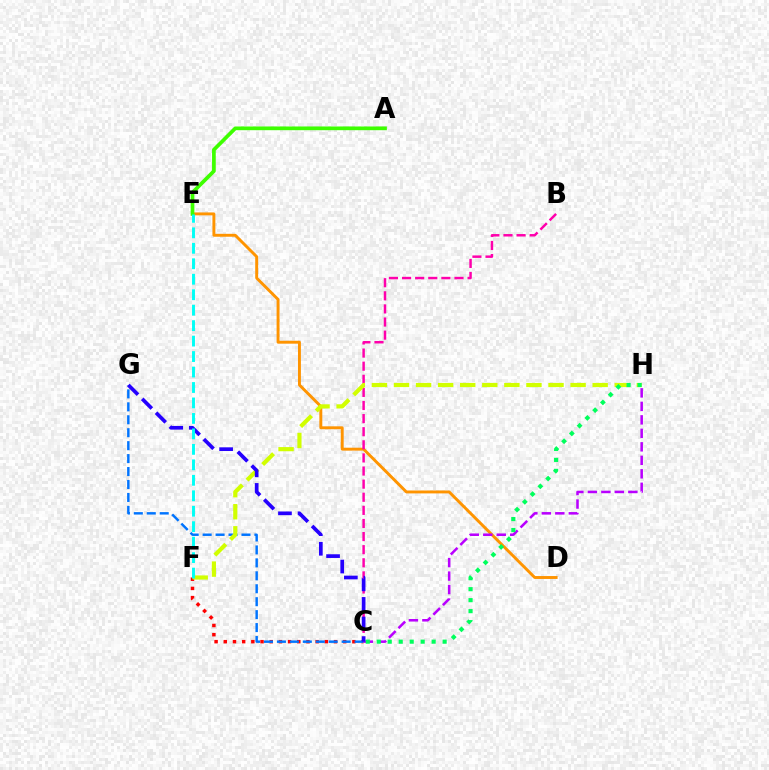{('C', 'F'): [{'color': '#ff0000', 'line_style': 'dotted', 'thickness': 2.5}], ('D', 'E'): [{'color': '#ff9400', 'line_style': 'solid', 'thickness': 2.1}], ('B', 'C'): [{'color': '#ff00ac', 'line_style': 'dashed', 'thickness': 1.78}], ('C', 'G'): [{'color': '#0074ff', 'line_style': 'dashed', 'thickness': 1.76}, {'color': '#2500ff', 'line_style': 'dashed', 'thickness': 2.66}], ('F', 'H'): [{'color': '#d1ff00', 'line_style': 'dashed', 'thickness': 3.0}], ('A', 'E'): [{'color': '#3dff00', 'line_style': 'solid', 'thickness': 2.67}], ('C', 'H'): [{'color': '#b900ff', 'line_style': 'dashed', 'thickness': 1.83}, {'color': '#00ff5c', 'line_style': 'dotted', 'thickness': 2.98}], ('E', 'F'): [{'color': '#00fff6', 'line_style': 'dashed', 'thickness': 2.1}]}